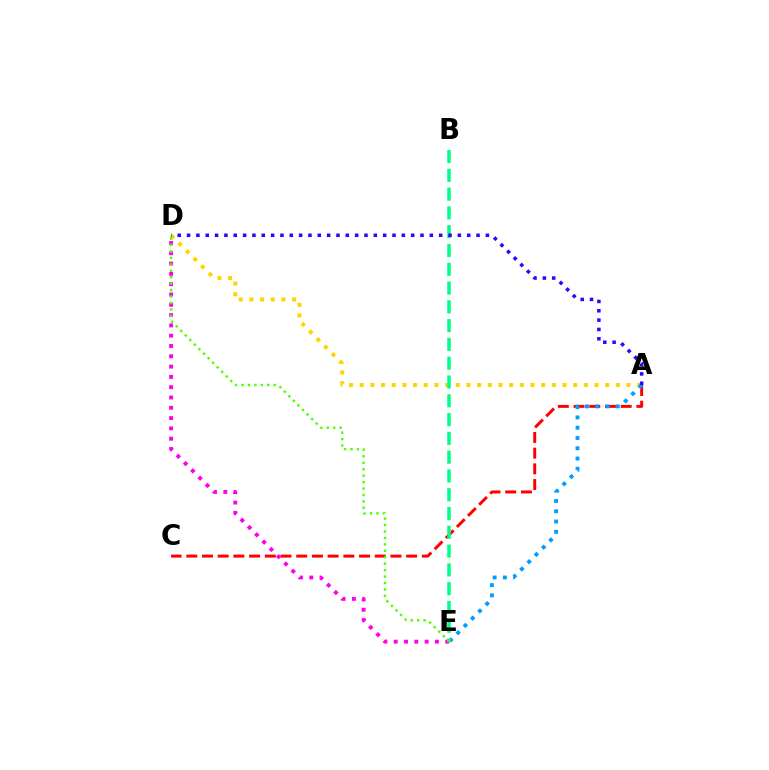{('A', 'D'): [{'color': '#ffd500', 'line_style': 'dotted', 'thickness': 2.9}, {'color': '#3700ff', 'line_style': 'dotted', 'thickness': 2.54}], ('A', 'C'): [{'color': '#ff0000', 'line_style': 'dashed', 'thickness': 2.13}], ('A', 'E'): [{'color': '#009eff', 'line_style': 'dotted', 'thickness': 2.79}], ('B', 'E'): [{'color': '#00ff86', 'line_style': 'dashed', 'thickness': 2.55}], ('D', 'E'): [{'color': '#ff00ed', 'line_style': 'dotted', 'thickness': 2.8}, {'color': '#4fff00', 'line_style': 'dotted', 'thickness': 1.75}]}